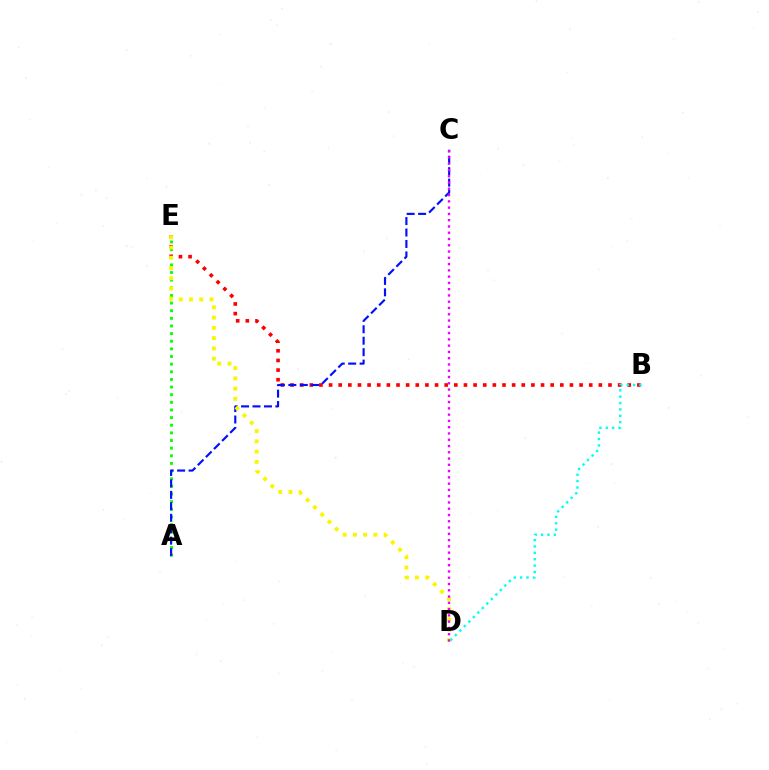{('B', 'E'): [{'color': '#ff0000', 'line_style': 'dotted', 'thickness': 2.62}], ('A', 'E'): [{'color': '#08ff00', 'line_style': 'dotted', 'thickness': 2.07}], ('A', 'C'): [{'color': '#0010ff', 'line_style': 'dashed', 'thickness': 1.56}], ('D', 'E'): [{'color': '#fcf500', 'line_style': 'dotted', 'thickness': 2.79}], ('C', 'D'): [{'color': '#ee00ff', 'line_style': 'dotted', 'thickness': 1.7}], ('B', 'D'): [{'color': '#00fff6', 'line_style': 'dotted', 'thickness': 1.73}]}